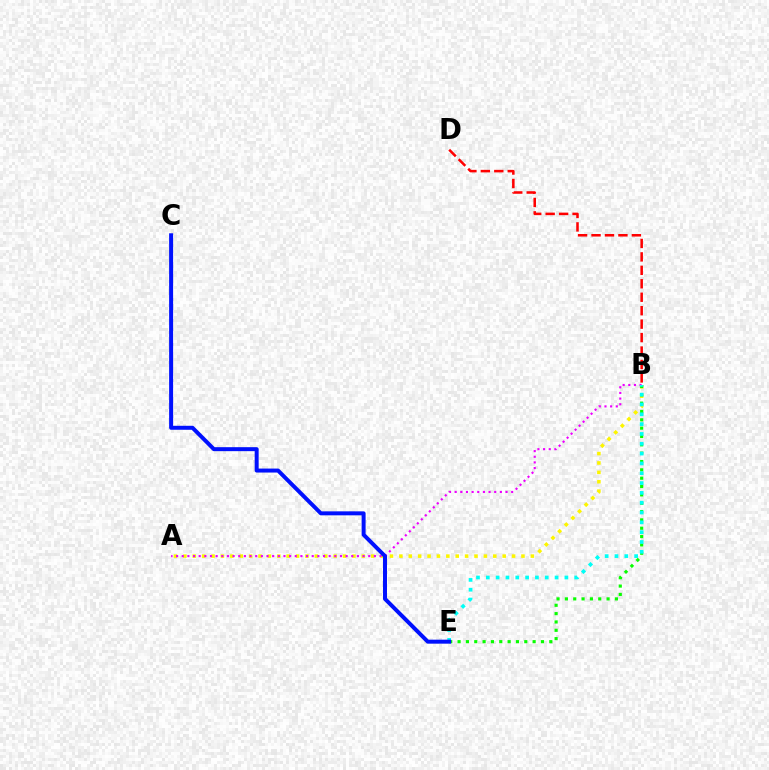{('A', 'B'): [{'color': '#fcf500', 'line_style': 'dotted', 'thickness': 2.55}, {'color': '#ee00ff', 'line_style': 'dotted', 'thickness': 1.54}], ('B', 'D'): [{'color': '#ff0000', 'line_style': 'dashed', 'thickness': 1.83}], ('B', 'E'): [{'color': '#08ff00', 'line_style': 'dotted', 'thickness': 2.27}, {'color': '#00fff6', 'line_style': 'dotted', 'thickness': 2.67}], ('C', 'E'): [{'color': '#0010ff', 'line_style': 'solid', 'thickness': 2.87}]}